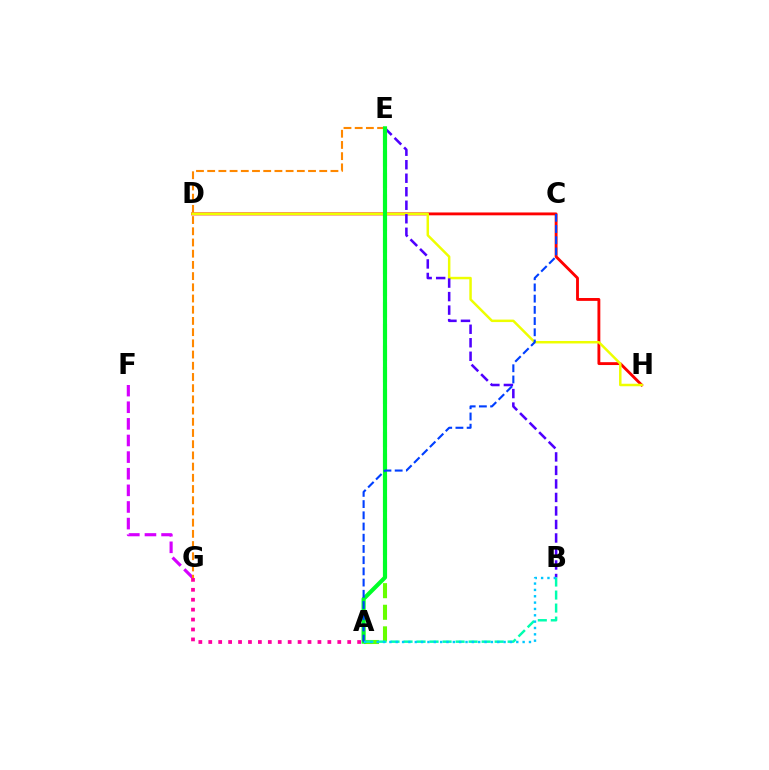{('D', 'H'): [{'color': '#ff0000', 'line_style': 'solid', 'thickness': 2.06}, {'color': '#eeff00', 'line_style': 'solid', 'thickness': 1.79}], ('F', 'G'): [{'color': '#d600ff', 'line_style': 'dashed', 'thickness': 2.26}], ('E', 'G'): [{'color': '#ff8800', 'line_style': 'dashed', 'thickness': 1.52}], ('A', 'E'): [{'color': '#66ff00', 'line_style': 'dashed', 'thickness': 2.93}, {'color': '#00ff27', 'line_style': 'solid', 'thickness': 2.97}], ('A', 'G'): [{'color': '#ff00a0', 'line_style': 'dotted', 'thickness': 2.7}], ('B', 'E'): [{'color': '#4f00ff', 'line_style': 'dashed', 'thickness': 1.84}], ('A', 'B'): [{'color': '#00ffaf', 'line_style': 'dashed', 'thickness': 1.77}, {'color': '#00c7ff', 'line_style': 'dotted', 'thickness': 1.72}], ('A', 'C'): [{'color': '#003fff', 'line_style': 'dashed', 'thickness': 1.52}]}